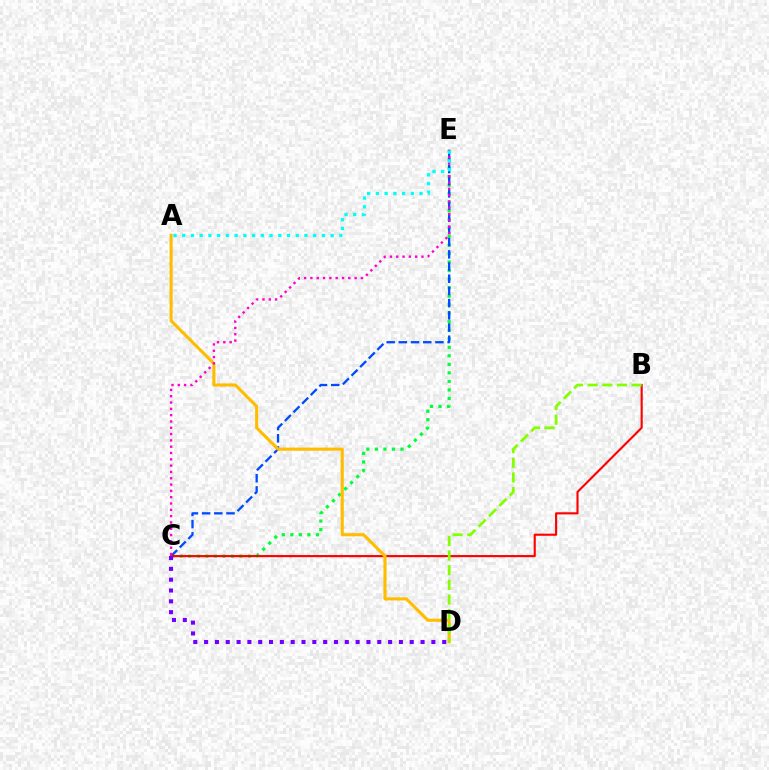{('C', 'E'): [{'color': '#00ff39', 'line_style': 'dotted', 'thickness': 2.32}, {'color': '#004bff', 'line_style': 'dashed', 'thickness': 1.66}, {'color': '#ff00cf', 'line_style': 'dotted', 'thickness': 1.71}], ('B', 'C'): [{'color': '#ff0000', 'line_style': 'solid', 'thickness': 1.53}], ('C', 'D'): [{'color': '#7200ff', 'line_style': 'dotted', 'thickness': 2.94}], ('A', 'D'): [{'color': '#ffbd00', 'line_style': 'solid', 'thickness': 2.23}], ('B', 'D'): [{'color': '#84ff00', 'line_style': 'dashed', 'thickness': 1.99}], ('A', 'E'): [{'color': '#00fff6', 'line_style': 'dotted', 'thickness': 2.37}]}